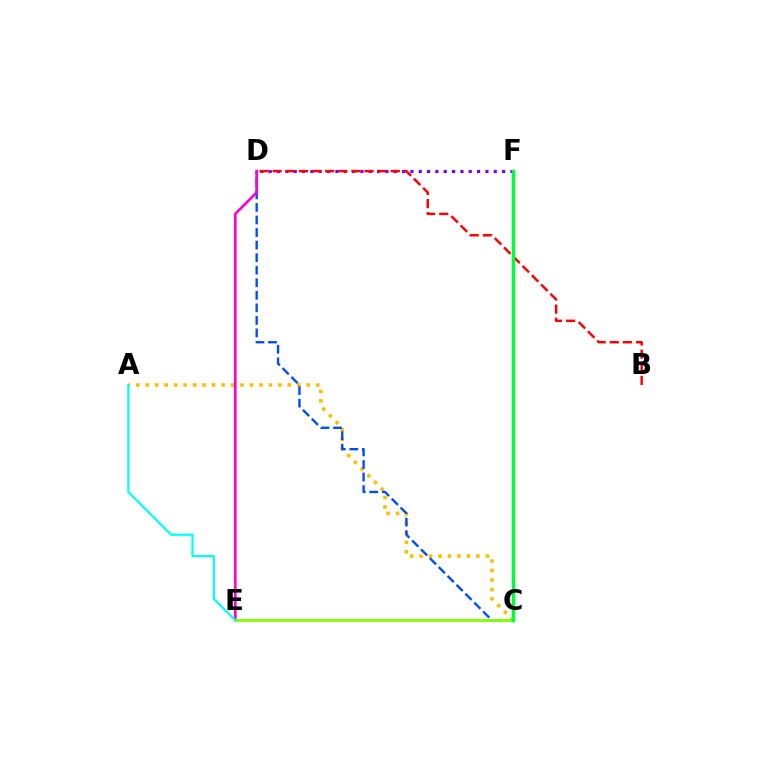{('A', 'C'): [{'color': '#ffbd00', 'line_style': 'dotted', 'thickness': 2.57}], ('C', 'D'): [{'color': '#004bff', 'line_style': 'dashed', 'thickness': 1.71}], ('D', 'F'): [{'color': '#7200ff', 'line_style': 'dotted', 'thickness': 2.26}], ('D', 'E'): [{'color': '#ff00cf', 'line_style': 'solid', 'thickness': 1.93}], ('C', 'E'): [{'color': '#84ff00', 'line_style': 'solid', 'thickness': 2.04}], ('B', 'D'): [{'color': '#ff0000', 'line_style': 'dashed', 'thickness': 1.78}], ('C', 'F'): [{'color': '#00ff39', 'line_style': 'solid', 'thickness': 2.5}], ('A', 'E'): [{'color': '#00fff6', 'line_style': 'solid', 'thickness': 1.58}]}